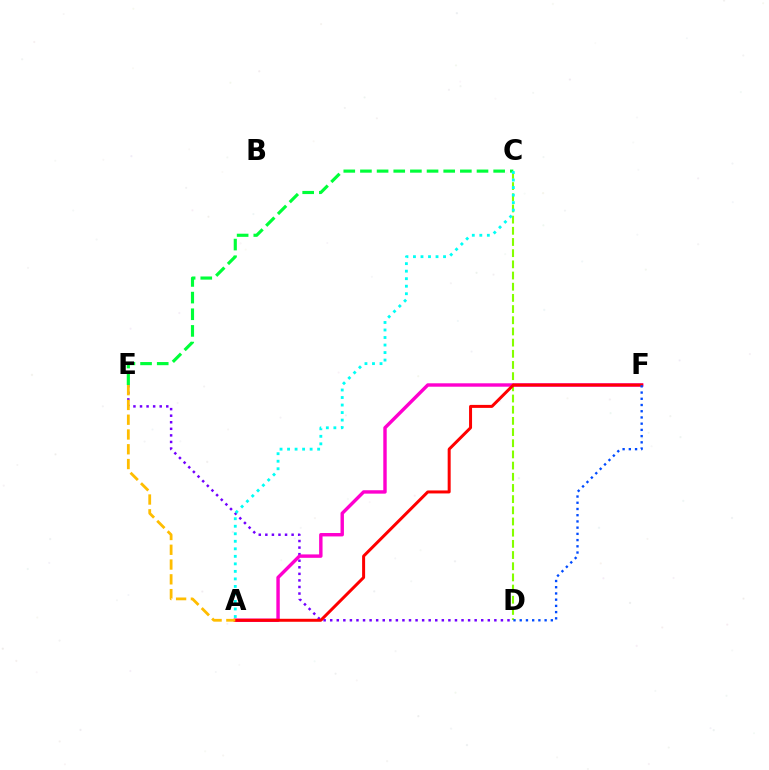{('D', 'E'): [{'color': '#7200ff', 'line_style': 'dotted', 'thickness': 1.78}], ('C', 'D'): [{'color': '#84ff00', 'line_style': 'dashed', 'thickness': 1.52}], ('A', 'F'): [{'color': '#ff00cf', 'line_style': 'solid', 'thickness': 2.46}, {'color': '#ff0000', 'line_style': 'solid', 'thickness': 2.15}], ('C', 'E'): [{'color': '#00ff39', 'line_style': 'dashed', 'thickness': 2.26}], ('A', 'C'): [{'color': '#00fff6', 'line_style': 'dotted', 'thickness': 2.04}], ('A', 'E'): [{'color': '#ffbd00', 'line_style': 'dashed', 'thickness': 2.01}], ('D', 'F'): [{'color': '#004bff', 'line_style': 'dotted', 'thickness': 1.69}]}